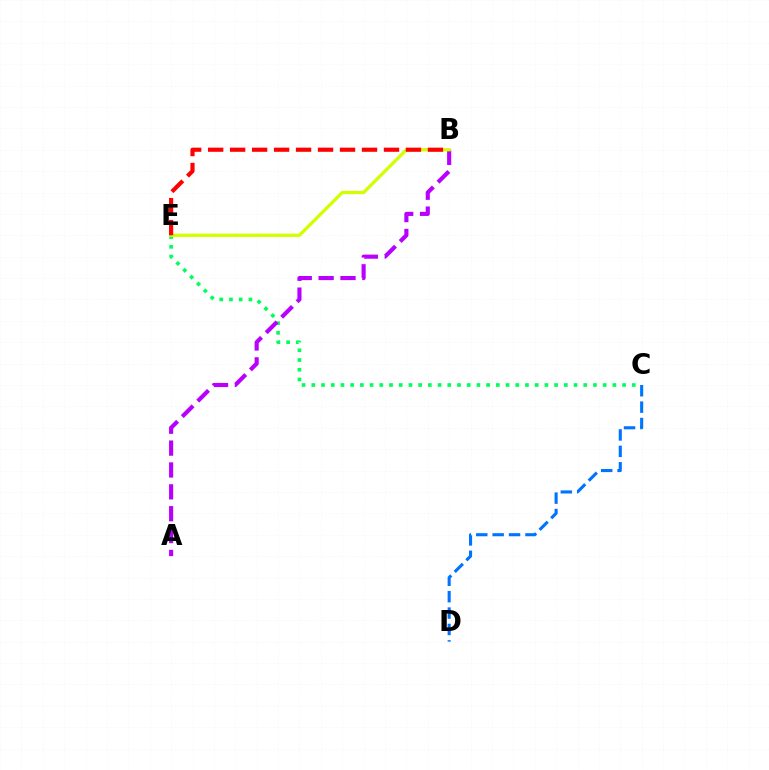{('C', 'D'): [{'color': '#0074ff', 'line_style': 'dashed', 'thickness': 2.23}], ('C', 'E'): [{'color': '#00ff5c', 'line_style': 'dotted', 'thickness': 2.64}], ('A', 'B'): [{'color': '#b900ff', 'line_style': 'dashed', 'thickness': 2.97}], ('B', 'E'): [{'color': '#d1ff00', 'line_style': 'solid', 'thickness': 2.37}, {'color': '#ff0000', 'line_style': 'dashed', 'thickness': 2.99}]}